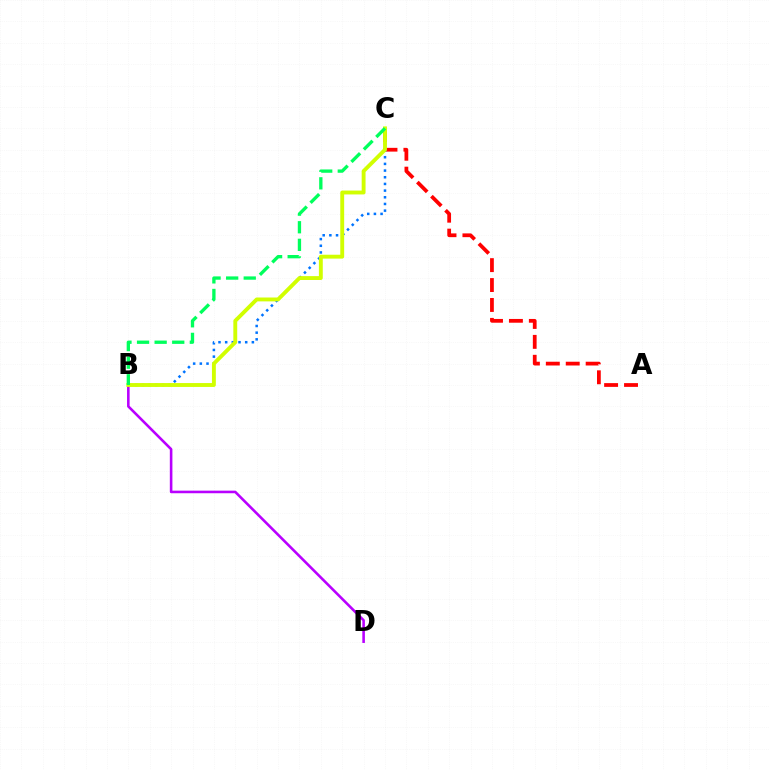{('A', 'C'): [{'color': '#ff0000', 'line_style': 'dashed', 'thickness': 2.71}], ('B', 'C'): [{'color': '#0074ff', 'line_style': 'dotted', 'thickness': 1.81}, {'color': '#d1ff00', 'line_style': 'solid', 'thickness': 2.79}, {'color': '#00ff5c', 'line_style': 'dashed', 'thickness': 2.39}], ('B', 'D'): [{'color': '#b900ff', 'line_style': 'solid', 'thickness': 1.86}]}